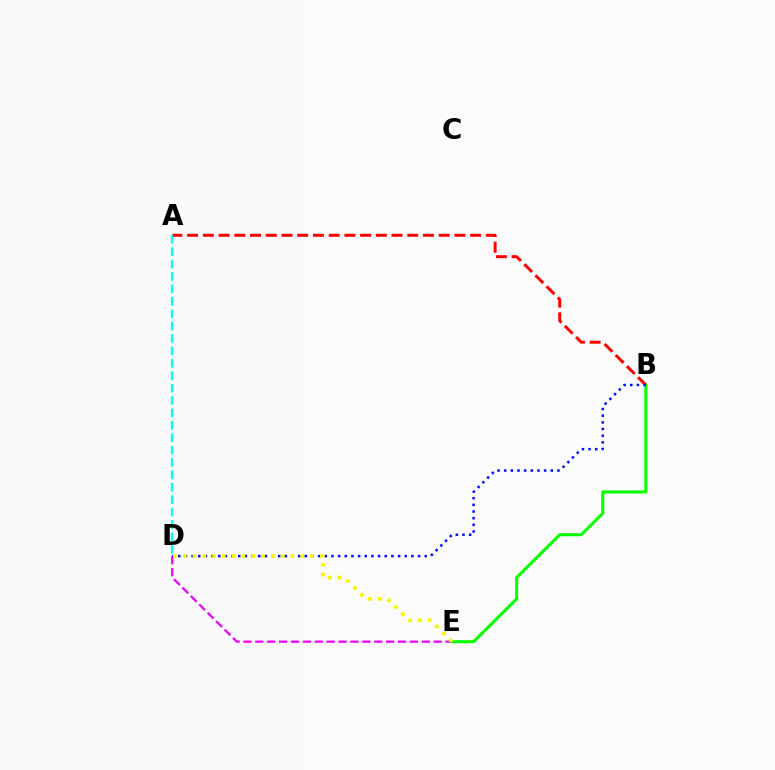{('B', 'E'): [{'color': '#08ff00', 'line_style': 'solid', 'thickness': 2.2}], ('A', 'B'): [{'color': '#ff0000', 'line_style': 'dashed', 'thickness': 2.14}], ('D', 'E'): [{'color': '#ee00ff', 'line_style': 'dashed', 'thickness': 1.62}, {'color': '#fcf500', 'line_style': 'dotted', 'thickness': 2.66}], ('B', 'D'): [{'color': '#0010ff', 'line_style': 'dotted', 'thickness': 1.81}], ('A', 'D'): [{'color': '#00fff6', 'line_style': 'dashed', 'thickness': 1.68}]}